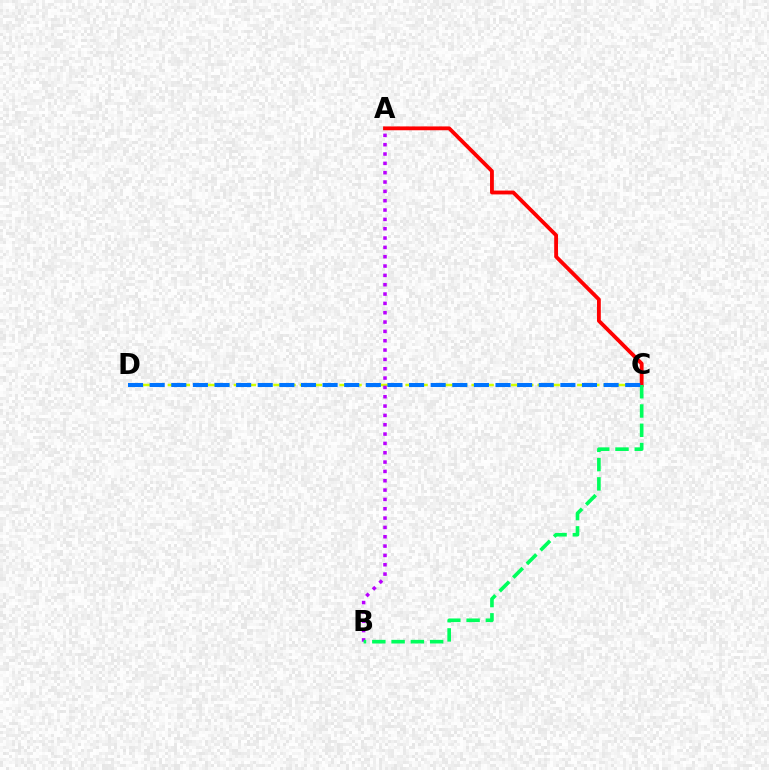{('C', 'D'): [{'color': '#d1ff00', 'line_style': 'dashed', 'thickness': 1.79}, {'color': '#0074ff', 'line_style': 'dashed', 'thickness': 2.94}], ('A', 'C'): [{'color': '#ff0000', 'line_style': 'solid', 'thickness': 2.76}], ('A', 'B'): [{'color': '#b900ff', 'line_style': 'dotted', 'thickness': 2.54}], ('B', 'C'): [{'color': '#00ff5c', 'line_style': 'dashed', 'thickness': 2.62}]}